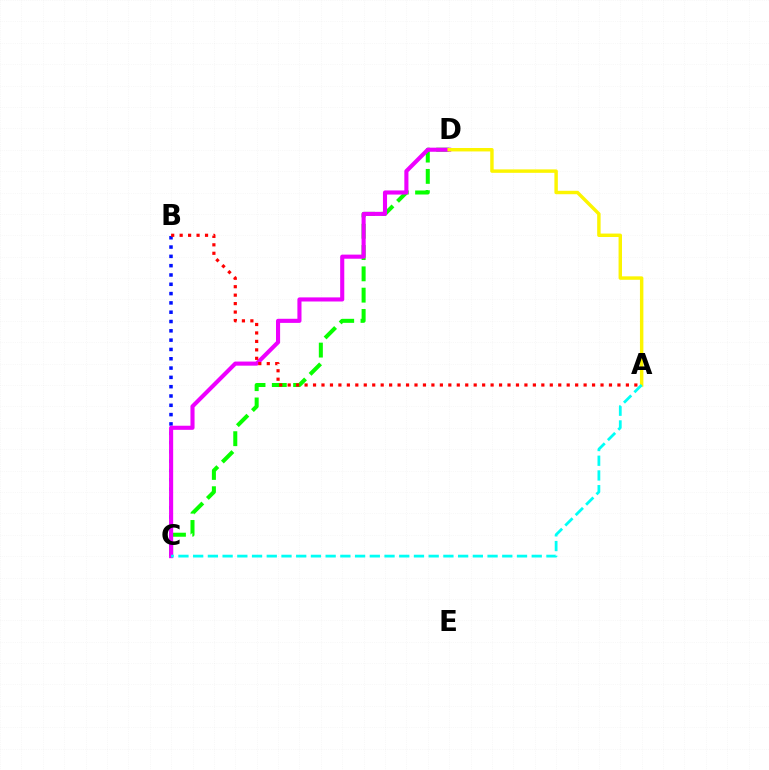{('C', 'D'): [{'color': '#08ff00', 'line_style': 'dashed', 'thickness': 2.89}, {'color': '#ee00ff', 'line_style': 'solid', 'thickness': 2.95}], ('B', 'C'): [{'color': '#0010ff', 'line_style': 'dotted', 'thickness': 2.53}], ('A', 'D'): [{'color': '#fcf500', 'line_style': 'solid', 'thickness': 2.47}], ('A', 'B'): [{'color': '#ff0000', 'line_style': 'dotted', 'thickness': 2.3}], ('A', 'C'): [{'color': '#00fff6', 'line_style': 'dashed', 'thickness': 2.0}]}